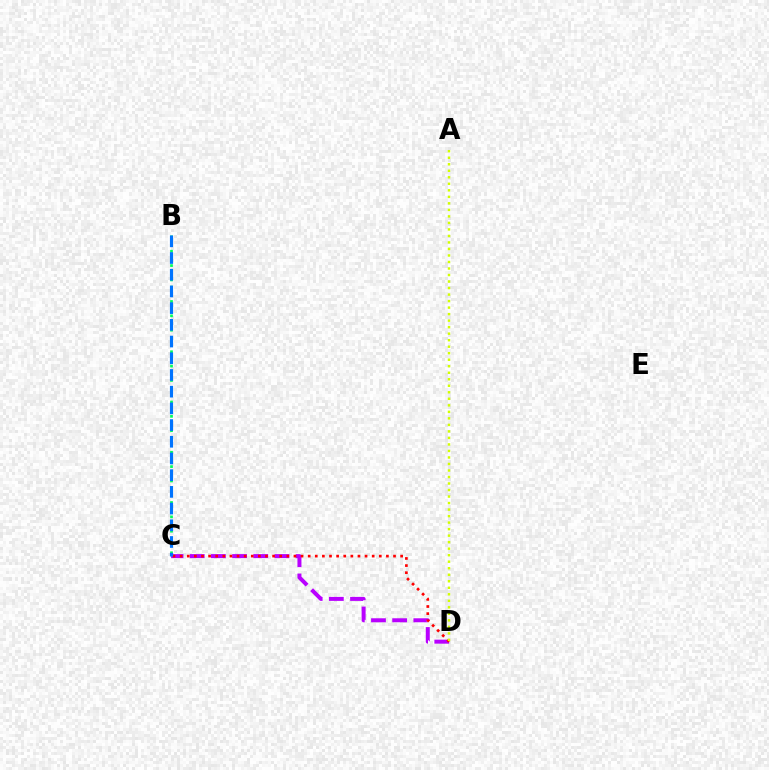{('C', 'D'): [{'color': '#b900ff', 'line_style': 'dashed', 'thickness': 2.88}, {'color': '#ff0000', 'line_style': 'dotted', 'thickness': 1.93}], ('B', 'C'): [{'color': '#00ff5c', 'line_style': 'dotted', 'thickness': 1.95}, {'color': '#0074ff', 'line_style': 'dashed', 'thickness': 2.27}], ('A', 'D'): [{'color': '#d1ff00', 'line_style': 'dotted', 'thickness': 1.77}]}